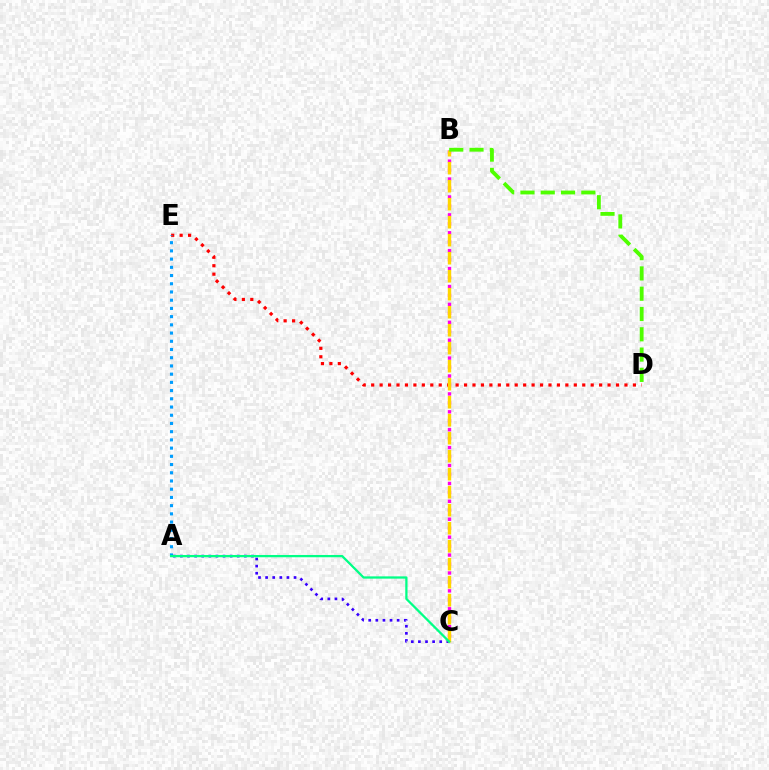{('B', 'C'): [{'color': '#ff00ed', 'line_style': 'dotted', 'thickness': 2.43}, {'color': '#ffd500', 'line_style': 'dashed', 'thickness': 2.45}], ('D', 'E'): [{'color': '#ff0000', 'line_style': 'dotted', 'thickness': 2.29}], ('A', 'C'): [{'color': '#3700ff', 'line_style': 'dotted', 'thickness': 1.93}, {'color': '#00ff86', 'line_style': 'solid', 'thickness': 1.64}], ('A', 'E'): [{'color': '#009eff', 'line_style': 'dotted', 'thickness': 2.23}], ('B', 'D'): [{'color': '#4fff00', 'line_style': 'dashed', 'thickness': 2.76}]}